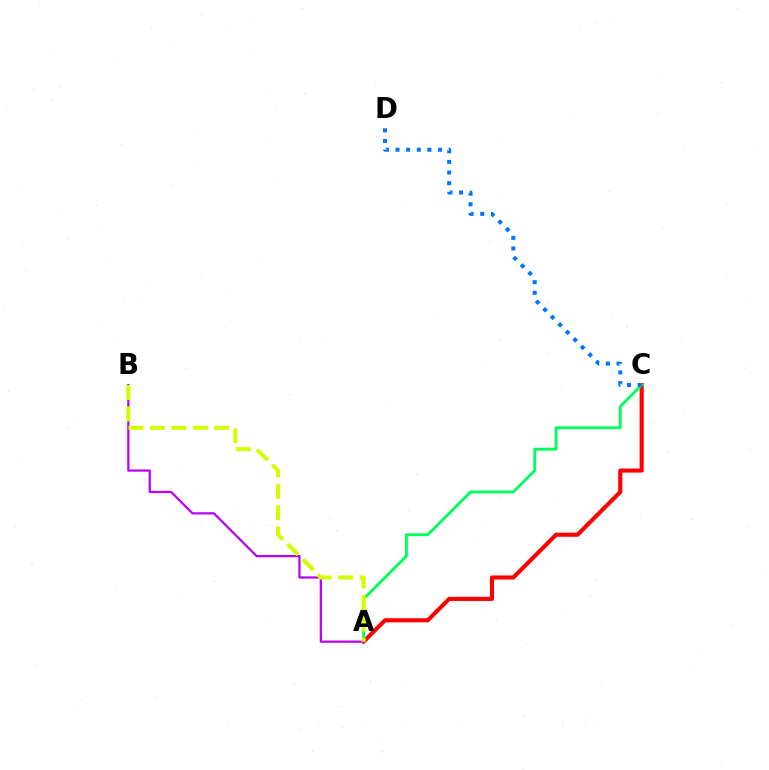{('A', 'C'): [{'color': '#ff0000', 'line_style': 'solid', 'thickness': 2.96}, {'color': '#00ff5c', 'line_style': 'solid', 'thickness': 2.07}], ('A', 'B'): [{'color': '#b900ff', 'line_style': 'solid', 'thickness': 1.61}, {'color': '#d1ff00', 'line_style': 'dashed', 'thickness': 2.91}], ('C', 'D'): [{'color': '#0074ff', 'line_style': 'dotted', 'thickness': 2.89}]}